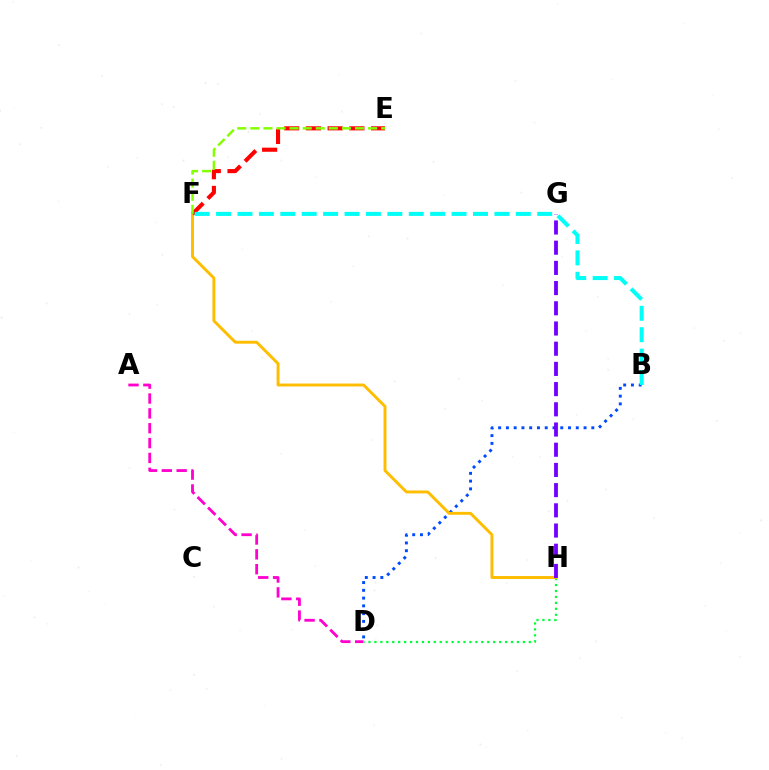{('B', 'D'): [{'color': '#004bff', 'line_style': 'dotted', 'thickness': 2.11}], ('D', 'H'): [{'color': '#00ff39', 'line_style': 'dotted', 'thickness': 1.61}], ('A', 'D'): [{'color': '#ff00cf', 'line_style': 'dashed', 'thickness': 2.02}], ('F', 'H'): [{'color': '#ffbd00', 'line_style': 'solid', 'thickness': 2.1}], ('G', 'H'): [{'color': '#7200ff', 'line_style': 'dashed', 'thickness': 2.74}], ('E', 'F'): [{'color': '#ff0000', 'line_style': 'dashed', 'thickness': 2.95}, {'color': '#84ff00', 'line_style': 'dashed', 'thickness': 1.78}], ('B', 'F'): [{'color': '#00fff6', 'line_style': 'dashed', 'thickness': 2.91}]}